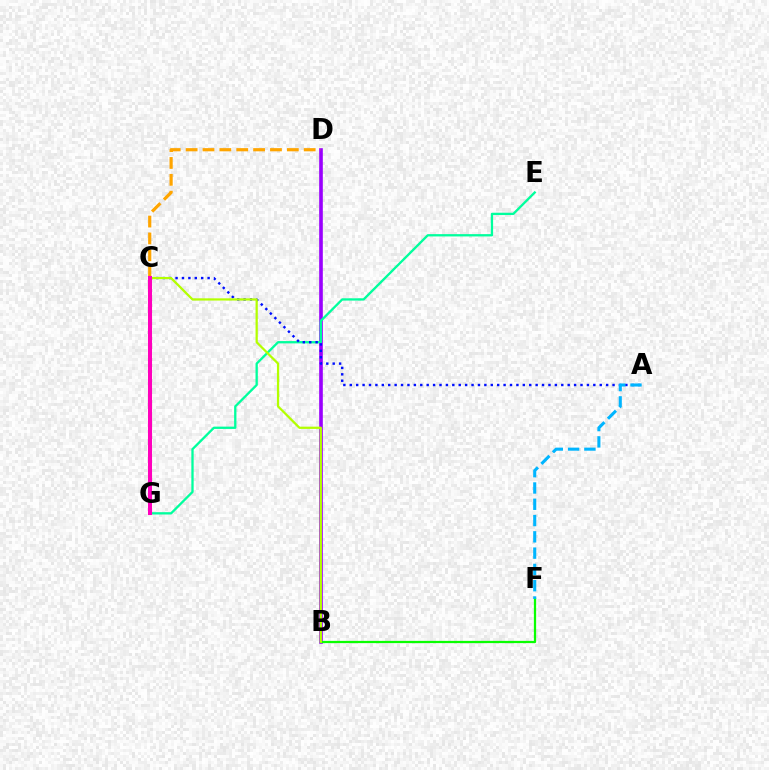{('B', 'D'): [{'color': '#9b00ff', 'line_style': 'solid', 'thickness': 2.62}], ('E', 'G'): [{'color': '#00ff9d', 'line_style': 'solid', 'thickness': 1.66}], ('A', 'C'): [{'color': '#0010ff', 'line_style': 'dotted', 'thickness': 1.74}], ('C', 'G'): [{'color': '#ff0000', 'line_style': 'solid', 'thickness': 1.59}, {'color': '#ff00bd', 'line_style': 'solid', 'thickness': 2.93}], ('B', 'F'): [{'color': '#08ff00', 'line_style': 'solid', 'thickness': 1.62}], ('C', 'D'): [{'color': '#ffa500', 'line_style': 'dashed', 'thickness': 2.29}], ('B', 'C'): [{'color': '#b3ff00', 'line_style': 'solid', 'thickness': 1.62}], ('A', 'F'): [{'color': '#00b5ff', 'line_style': 'dashed', 'thickness': 2.21}]}